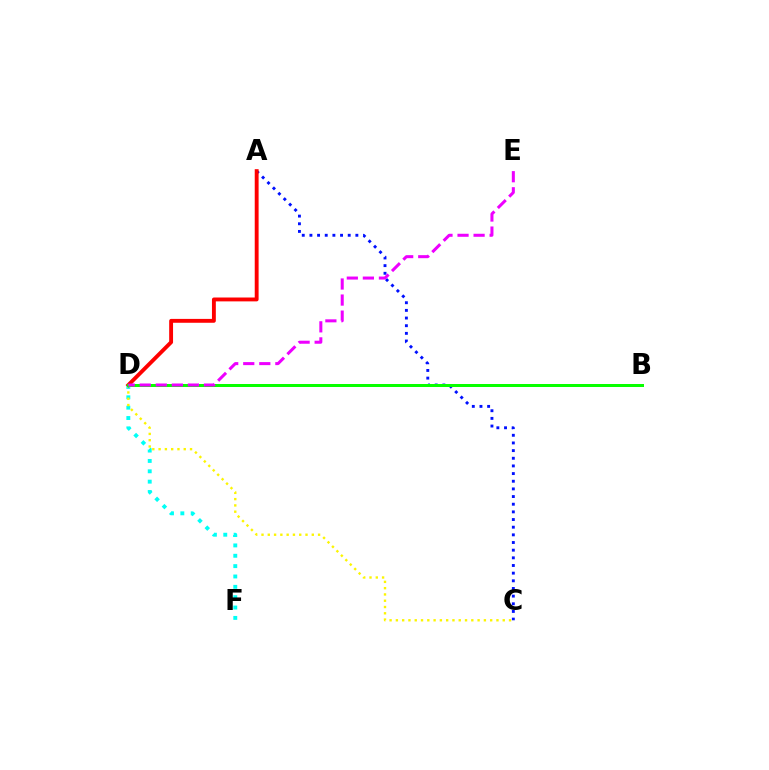{('D', 'F'): [{'color': '#00fff6', 'line_style': 'dotted', 'thickness': 2.81}], ('A', 'C'): [{'color': '#0010ff', 'line_style': 'dotted', 'thickness': 2.08}], ('C', 'D'): [{'color': '#fcf500', 'line_style': 'dotted', 'thickness': 1.71}], ('A', 'D'): [{'color': '#ff0000', 'line_style': 'solid', 'thickness': 2.79}], ('B', 'D'): [{'color': '#08ff00', 'line_style': 'solid', 'thickness': 2.16}], ('D', 'E'): [{'color': '#ee00ff', 'line_style': 'dashed', 'thickness': 2.18}]}